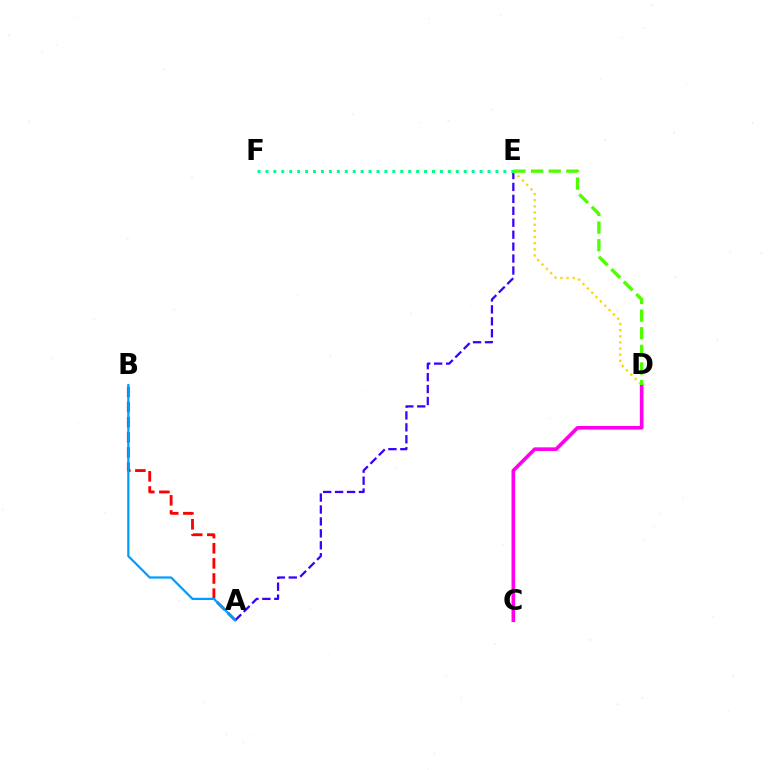{('C', 'D'): [{'color': '#ff00ed', 'line_style': 'solid', 'thickness': 2.61}], ('A', 'B'): [{'color': '#ff0000', 'line_style': 'dashed', 'thickness': 2.05}, {'color': '#009eff', 'line_style': 'solid', 'thickness': 1.61}], ('A', 'E'): [{'color': '#3700ff', 'line_style': 'dashed', 'thickness': 1.62}], ('D', 'E'): [{'color': '#ffd500', 'line_style': 'dotted', 'thickness': 1.67}, {'color': '#4fff00', 'line_style': 'dashed', 'thickness': 2.39}], ('E', 'F'): [{'color': '#00ff86', 'line_style': 'dotted', 'thickness': 2.15}]}